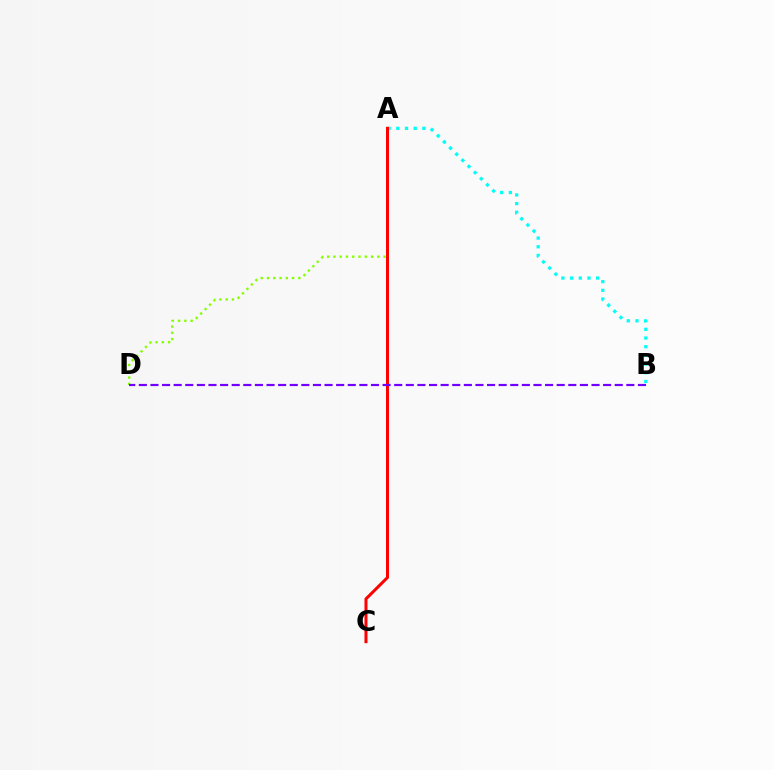{('A', 'B'): [{'color': '#00fff6', 'line_style': 'dotted', 'thickness': 2.36}], ('A', 'D'): [{'color': '#84ff00', 'line_style': 'dotted', 'thickness': 1.7}], ('A', 'C'): [{'color': '#ff0000', 'line_style': 'solid', 'thickness': 2.17}], ('B', 'D'): [{'color': '#7200ff', 'line_style': 'dashed', 'thickness': 1.58}]}